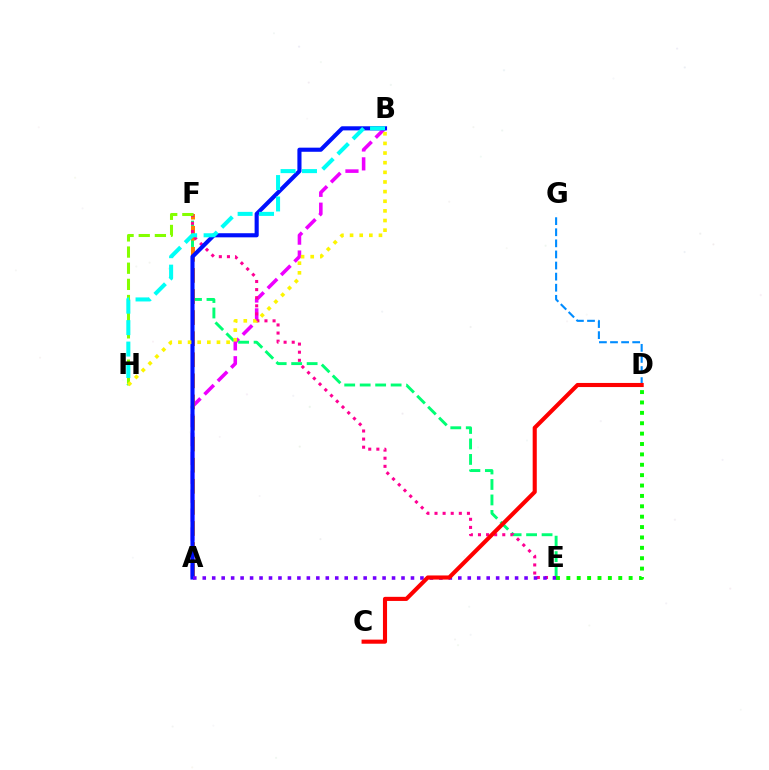{('D', 'G'): [{'color': '#008cff', 'line_style': 'dashed', 'thickness': 1.51}], ('A', 'B'): [{'color': '#ee00ff', 'line_style': 'dashed', 'thickness': 2.57}, {'color': '#0010ff', 'line_style': 'solid', 'thickness': 2.96}], ('E', 'F'): [{'color': '#00ff74', 'line_style': 'dashed', 'thickness': 2.1}, {'color': '#ff0094', 'line_style': 'dotted', 'thickness': 2.2}], ('A', 'F'): [{'color': '#ff7c00', 'line_style': 'dashed', 'thickness': 2.86}], ('F', 'H'): [{'color': '#84ff00', 'line_style': 'dashed', 'thickness': 2.19}], ('A', 'E'): [{'color': '#7200ff', 'line_style': 'dotted', 'thickness': 2.57}], ('C', 'D'): [{'color': '#ff0000', 'line_style': 'solid', 'thickness': 2.95}], ('B', 'H'): [{'color': '#00fff6', 'line_style': 'dashed', 'thickness': 2.91}, {'color': '#fcf500', 'line_style': 'dotted', 'thickness': 2.62}], ('D', 'E'): [{'color': '#08ff00', 'line_style': 'dotted', 'thickness': 2.82}]}